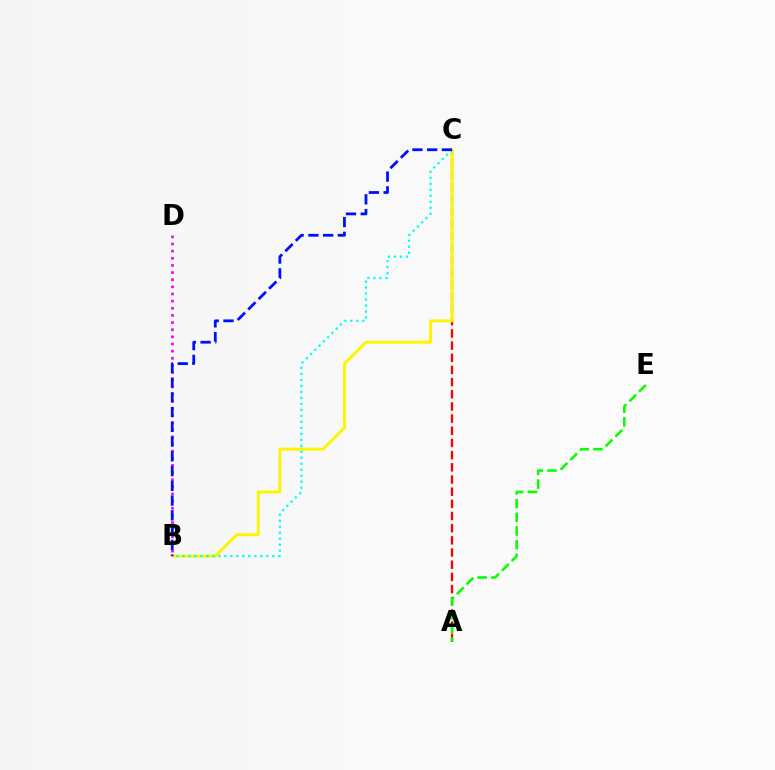{('A', 'C'): [{'color': '#ff0000', 'line_style': 'dashed', 'thickness': 1.65}], ('B', 'C'): [{'color': '#fcf500', 'line_style': 'solid', 'thickness': 2.11}, {'color': '#00fff6', 'line_style': 'dotted', 'thickness': 1.63}, {'color': '#0010ff', 'line_style': 'dashed', 'thickness': 2.0}], ('B', 'D'): [{'color': '#ee00ff', 'line_style': 'dotted', 'thickness': 1.94}], ('A', 'E'): [{'color': '#08ff00', 'line_style': 'dashed', 'thickness': 1.86}]}